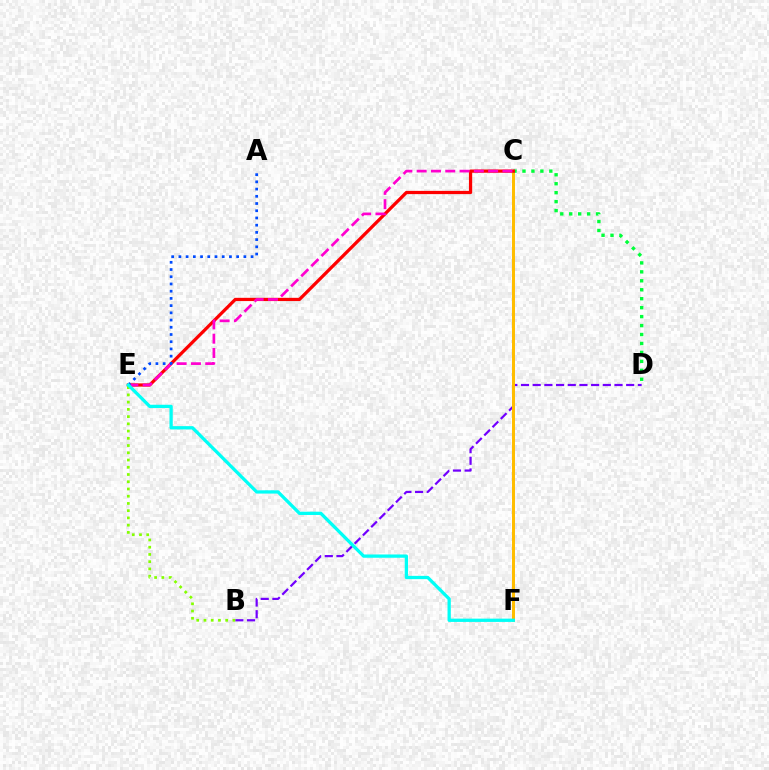{('B', 'D'): [{'color': '#7200ff', 'line_style': 'dashed', 'thickness': 1.59}], ('C', 'F'): [{'color': '#ffbd00', 'line_style': 'solid', 'thickness': 2.16}], ('C', 'D'): [{'color': '#00ff39', 'line_style': 'dotted', 'thickness': 2.43}], ('C', 'E'): [{'color': '#ff0000', 'line_style': 'solid', 'thickness': 2.33}, {'color': '#ff00cf', 'line_style': 'dashed', 'thickness': 1.94}], ('B', 'E'): [{'color': '#84ff00', 'line_style': 'dotted', 'thickness': 1.97}], ('A', 'E'): [{'color': '#004bff', 'line_style': 'dotted', 'thickness': 1.96}], ('E', 'F'): [{'color': '#00fff6', 'line_style': 'solid', 'thickness': 2.36}]}